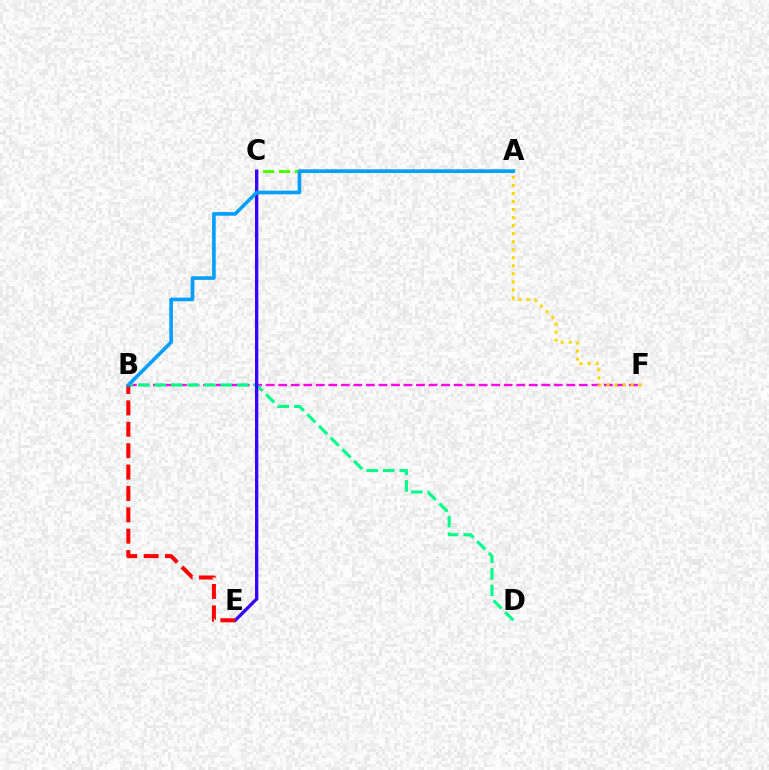{('B', 'F'): [{'color': '#ff00ed', 'line_style': 'dashed', 'thickness': 1.7}], ('A', 'C'): [{'color': '#4fff00', 'line_style': 'dashed', 'thickness': 2.17}], ('B', 'D'): [{'color': '#00ff86', 'line_style': 'dashed', 'thickness': 2.24}], ('C', 'E'): [{'color': '#3700ff', 'line_style': 'solid', 'thickness': 2.37}], ('B', 'E'): [{'color': '#ff0000', 'line_style': 'dashed', 'thickness': 2.9}], ('A', 'F'): [{'color': '#ffd500', 'line_style': 'dotted', 'thickness': 2.19}], ('A', 'B'): [{'color': '#009eff', 'line_style': 'solid', 'thickness': 2.59}]}